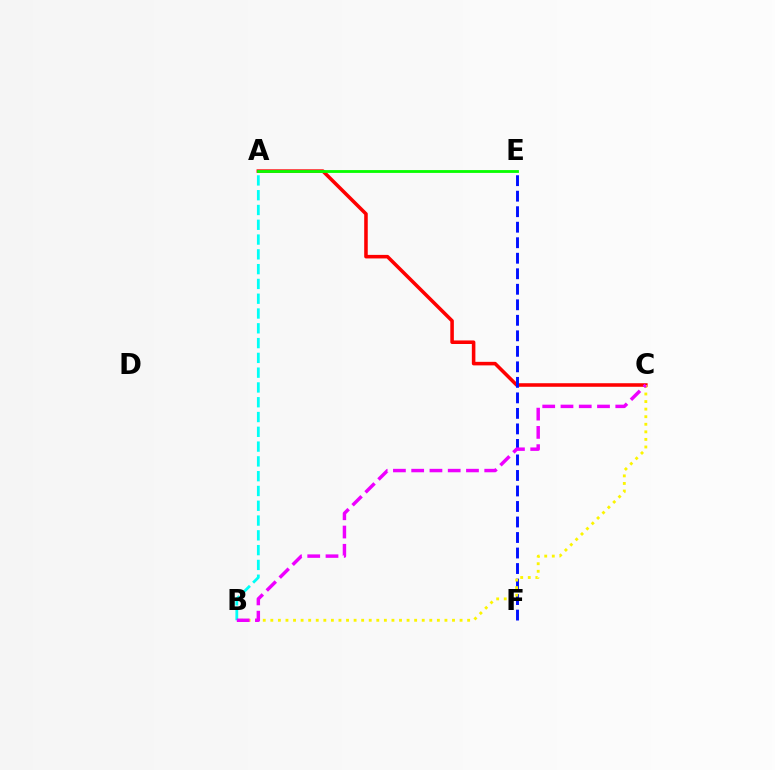{('A', 'C'): [{'color': '#ff0000', 'line_style': 'solid', 'thickness': 2.56}], ('E', 'F'): [{'color': '#0010ff', 'line_style': 'dashed', 'thickness': 2.11}], ('A', 'B'): [{'color': '#00fff6', 'line_style': 'dashed', 'thickness': 2.01}], ('B', 'C'): [{'color': '#fcf500', 'line_style': 'dotted', 'thickness': 2.06}, {'color': '#ee00ff', 'line_style': 'dashed', 'thickness': 2.48}], ('A', 'E'): [{'color': '#08ff00', 'line_style': 'solid', 'thickness': 2.03}]}